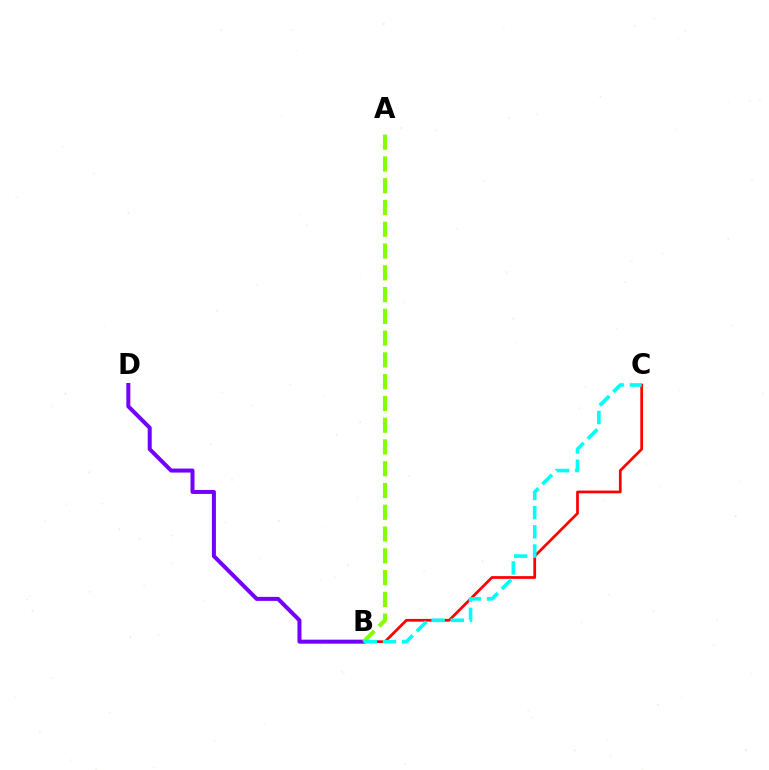{('B', 'C'): [{'color': '#ff0000', 'line_style': 'solid', 'thickness': 1.97}, {'color': '#00fff6', 'line_style': 'dashed', 'thickness': 2.6}], ('B', 'D'): [{'color': '#7200ff', 'line_style': 'solid', 'thickness': 2.88}], ('A', 'B'): [{'color': '#84ff00', 'line_style': 'dashed', 'thickness': 2.96}]}